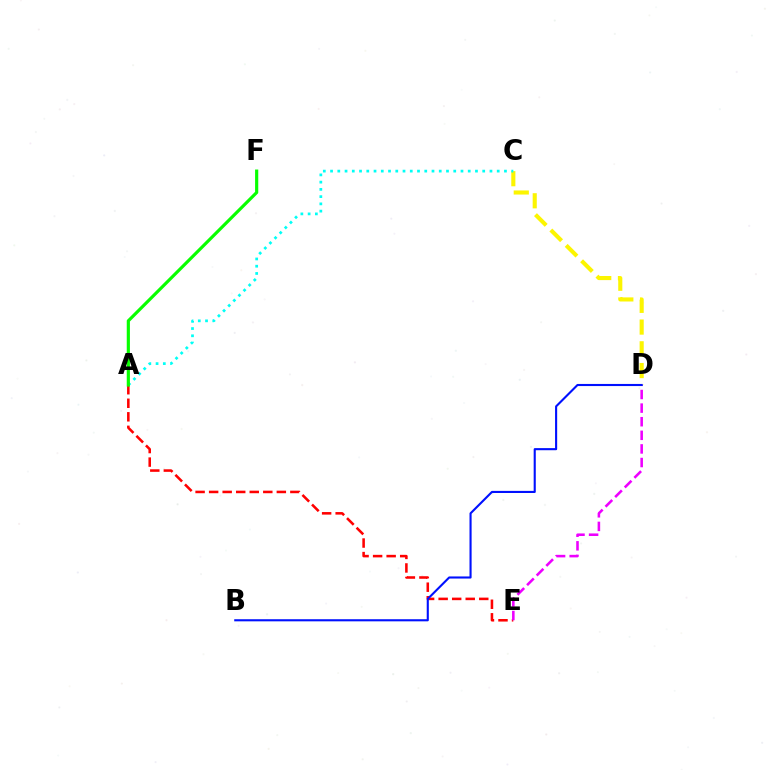{('A', 'E'): [{'color': '#ff0000', 'line_style': 'dashed', 'thickness': 1.84}], ('C', 'D'): [{'color': '#fcf500', 'line_style': 'dashed', 'thickness': 2.95}], ('A', 'C'): [{'color': '#00fff6', 'line_style': 'dotted', 'thickness': 1.97}], ('D', 'E'): [{'color': '#ee00ff', 'line_style': 'dashed', 'thickness': 1.85}], ('B', 'D'): [{'color': '#0010ff', 'line_style': 'solid', 'thickness': 1.52}], ('A', 'F'): [{'color': '#08ff00', 'line_style': 'solid', 'thickness': 2.28}]}